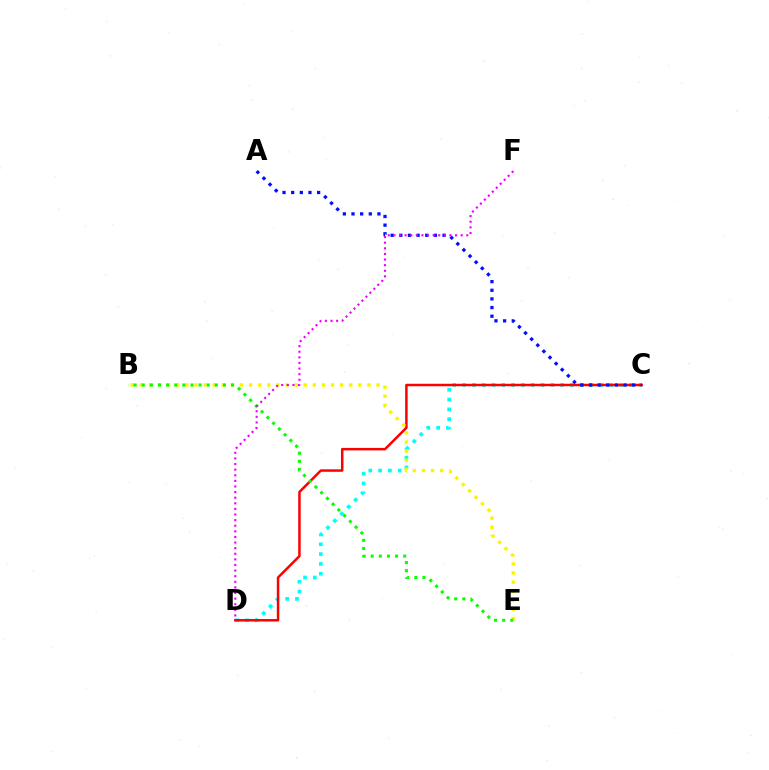{('C', 'D'): [{'color': '#00fff6', 'line_style': 'dotted', 'thickness': 2.67}, {'color': '#ff0000', 'line_style': 'solid', 'thickness': 1.79}], ('B', 'E'): [{'color': '#fcf500', 'line_style': 'dotted', 'thickness': 2.47}, {'color': '#08ff00', 'line_style': 'dotted', 'thickness': 2.21}], ('A', 'C'): [{'color': '#0010ff', 'line_style': 'dotted', 'thickness': 2.35}], ('D', 'F'): [{'color': '#ee00ff', 'line_style': 'dotted', 'thickness': 1.52}]}